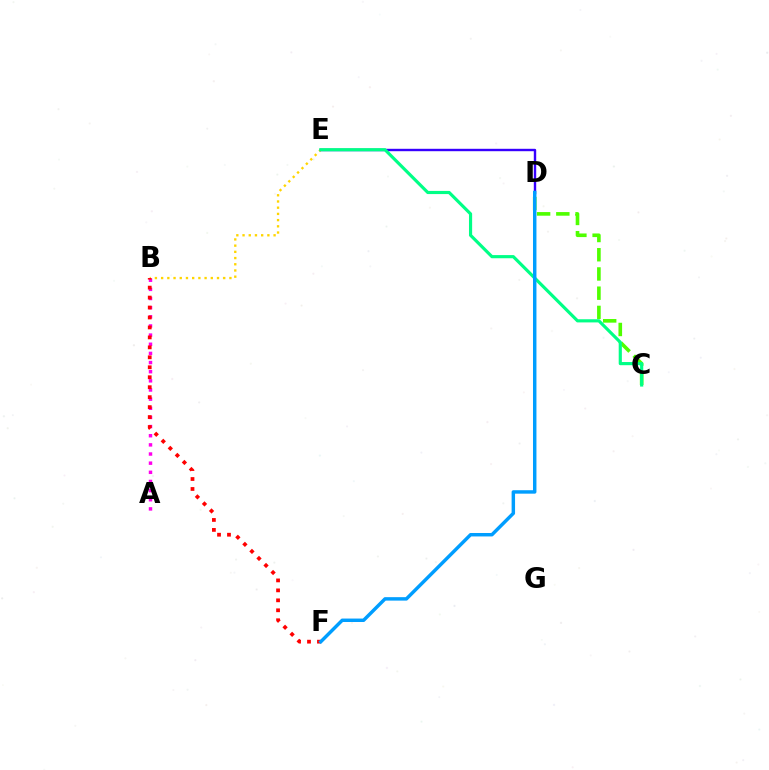{('B', 'E'): [{'color': '#ffd500', 'line_style': 'dotted', 'thickness': 1.69}], ('A', 'B'): [{'color': '#ff00ed', 'line_style': 'dotted', 'thickness': 2.49}], ('D', 'E'): [{'color': '#3700ff', 'line_style': 'solid', 'thickness': 1.73}], ('C', 'D'): [{'color': '#4fff00', 'line_style': 'dashed', 'thickness': 2.61}], ('C', 'E'): [{'color': '#00ff86', 'line_style': 'solid', 'thickness': 2.28}], ('B', 'F'): [{'color': '#ff0000', 'line_style': 'dotted', 'thickness': 2.71}], ('D', 'F'): [{'color': '#009eff', 'line_style': 'solid', 'thickness': 2.48}]}